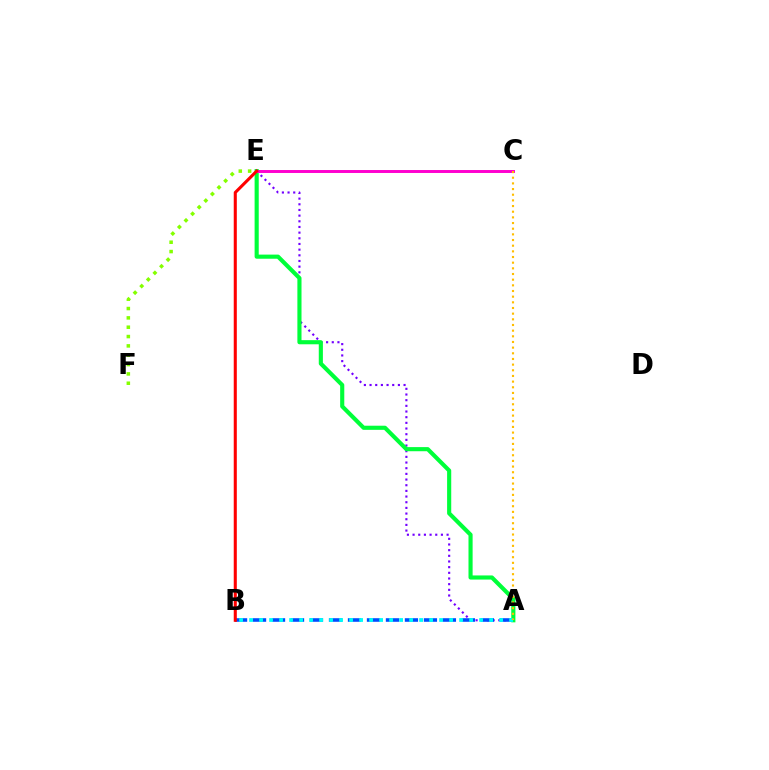{('A', 'E'): [{'color': '#7200ff', 'line_style': 'dotted', 'thickness': 1.54}, {'color': '#00ff39', 'line_style': 'solid', 'thickness': 2.97}], ('E', 'F'): [{'color': '#84ff00', 'line_style': 'dotted', 'thickness': 2.54}], ('A', 'B'): [{'color': '#004bff', 'line_style': 'dashed', 'thickness': 2.58}, {'color': '#00fff6', 'line_style': 'dotted', 'thickness': 2.72}], ('C', 'E'): [{'color': '#ff00cf', 'line_style': 'solid', 'thickness': 2.13}], ('A', 'C'): [{'color': '#ffbd00', 'line_style': 'dotted', 'thickness': 1.54}], ('B', 'E'): [{'color': '#ff0000', 'line_style': 'solid', 'thickness': 2.21}]}